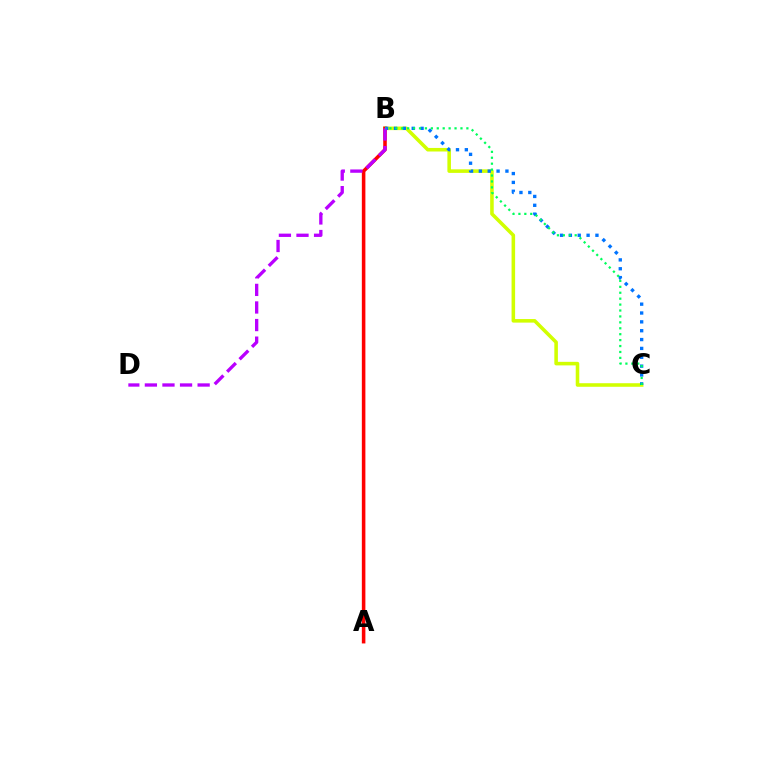{('B', 'C'): [{'color': '#d1ff00', 'line_style': 'solid', 'thickness': 2.56}, {'color': '#0074ff', 'line_style': 'dotted', 'thickness': 2.41}, {'color': '#00ff5c', 'line_style': 'dotted', 'thickness': 1.61}], ('A', 'B'): [{'color': '#ff0000', 'line_style': 'solid', 'thickness': 2.55}], ('B', 'D'): [{'color': '#b900ff', 'line_style': 'dashed', 'thickness': 2.39}]}